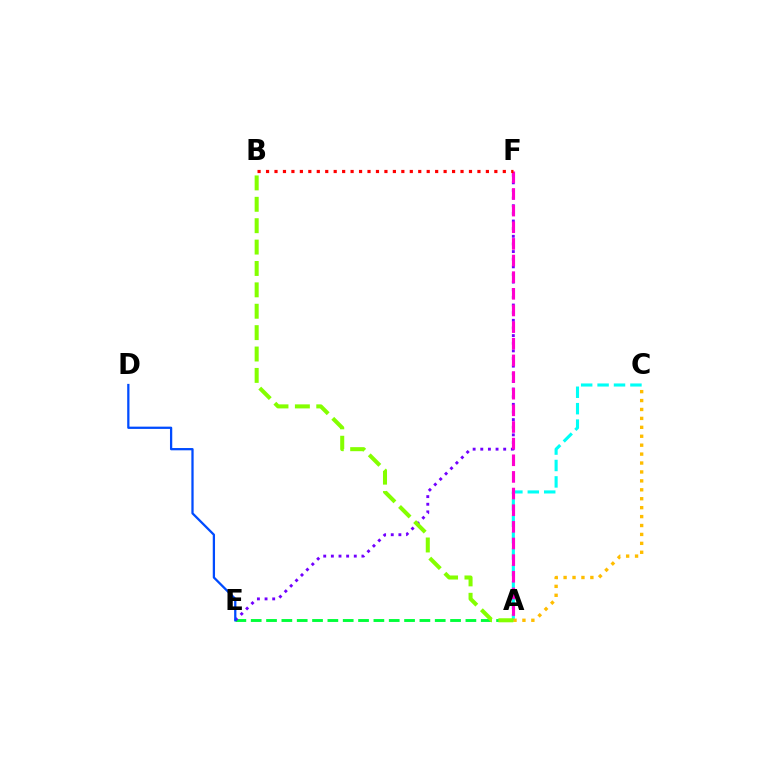{('A', 'C'): [{'color': '#00fff6', 'line_style': 'dashed', 'thickness': 2.23}, {'color': '#ffbd00', 'line_style': 'dotted', 'thickness': 2.43}], ('A', 'E'): [{'color': '#00ff39', 'line_style': 'dashed', 'thickness': 2.08}], ('E', 'F'): [{'color': '#7200ff', 'line_style': 'dotted', 'thickness': 2.08}], ('A', 'F'): [{'color': '#ff00cf', 'line_style': 'dashed', 'thickness': 2.26}], ('A', 'B'): [{'color': '#84ff00', 'line_style': 'dashed', 'thickness': 2.91}], ('D', 'E'): [{'color': '#004bff', 'line_style': 'solid', 'thickness': 1.63}], ('B', 'F'): [{'color': '#ff0000', 'line_style': 'dotted', 'thickness': 2.3}]}